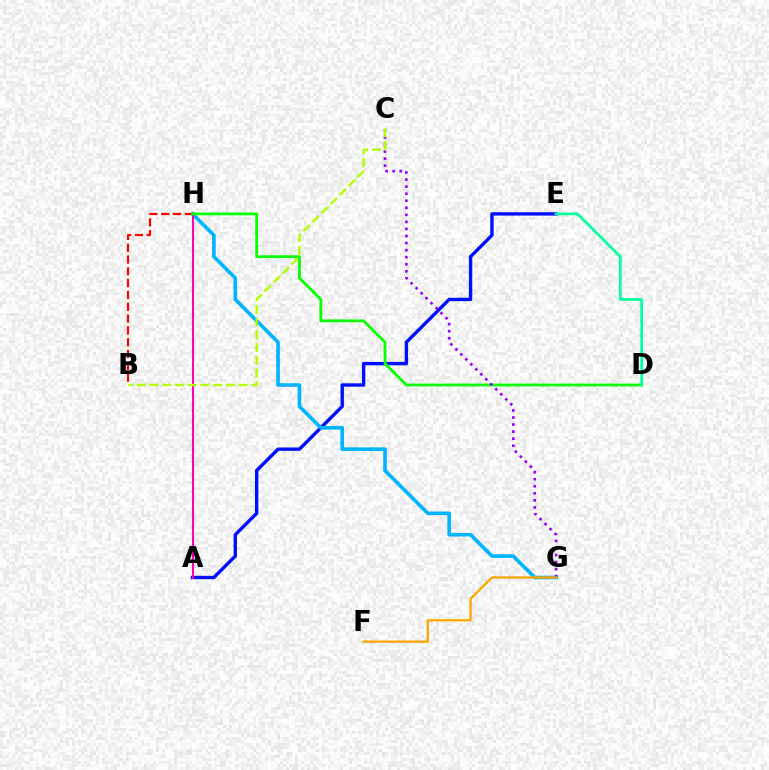{('A', 'E'): [{'color': '#0010ff', 'line_style': 'solid', 'thickness': 2.44}], ('G', 'H'): [{'color': '#00b5ff', 'line_style': 'solid', 'thickness': 2.61}], ('B', 'H'): [{'color': '#ff0000', 'line_style': 'dashed', 'thickness': 1.61}], ('A', 'H'): [{'color': '#ff00bd', 'line_style': 'solid', 'thickness': 1.51}], ('D', 'H'): [{'color': '#08ff00', 'line_style': 'solid', 'thickness': 2.01}], ('C', 'G'): [{'color': '#9b00ff', 'line_style': 'dotted', 'thickness': 1.92}], ('F', 'G'): [{'color': '#ffa500', 'line_style': 'solid', 'thickness': 1.68}], ('B', 'C'): [{'color': '#b3ff00', 'line_style': 'dashed', 'thickness': 1.73}], ('D', 'E'): [{'color': '#00ff9d', 'line_style': 'solid', 'thickness': 1.92}]}